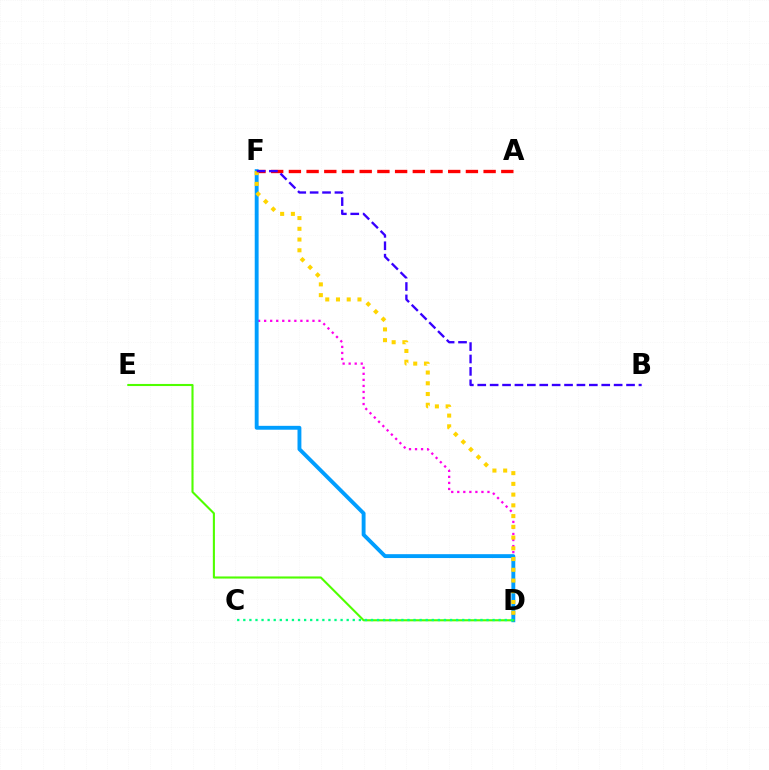{('D', 'F'): [{'color': '#ff00ed', 'line_style': 'dotted', 'thickness': 1.64}, {'color': '#009eff', 'line_style': 'solid', 'thickness': 2.79}, {'color': '#ffd500', 'line_style': 'dotted', 'thickness': 2.92}], ('A', 'F'): [{'color': '#ff0000', 'line_style': 'dashed', 'thickness': 2.4}], ('D', 'E'): [{'color': '#4fff00', 'line_style': 'solid', 'thickness': 1.51}], ('B', 'F'): [{'color': '#3700ff', 'line_style': 'dashed', 'thickness': 1.68}], ('C', 'D'): [{'color': '#00ff86', 'line_style': 'dotted', 'thickness': 1.65}]}